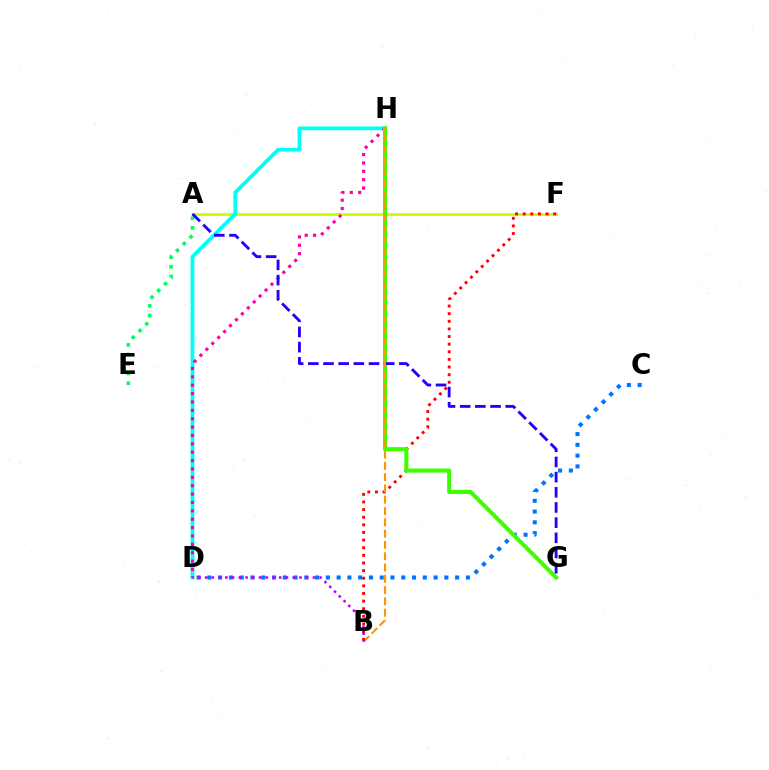{('A', 'F'): [{'color': '#d1ff00', 'line_style': 'solid', 'thickness': 2.15}], ('A', 'E'): [{'color': '#00ff5c', 'line_style': 'dotted', 'thickness': 2.6}], ('B', 'F'): [{'color': '#ff0000', 'line_style': 'dotted', 'thickness': 2.07}], ('C', 'D'): [{'color': '#0074ff', 'line_style': 'dotted', 'thickness': 2.93}], ('D', 'H'): [{'color': '#00fff6', 'line_style': 'solid', 'thickness': 2.72}, {'color': '#ff00ac', 'line_style': 'dotted', 'thickness': 2.28}], ('G', 'H'): [{'color': '#3dff00', 'line_style': 'solid', 'thickness': 2.92}], ('A', 'G'): [{'color': '#2500ff', 'line_style': 'dashed', 'thickness': 2.06}], ('B', 'H'): [{'color': '#ff9400', 'line_style': 'dashed', 'thickness': 1.53}], ('B', 'D'): [{'color': '#b900ff', 'line_style': 'dotted', 'thickness': 1.83}]}